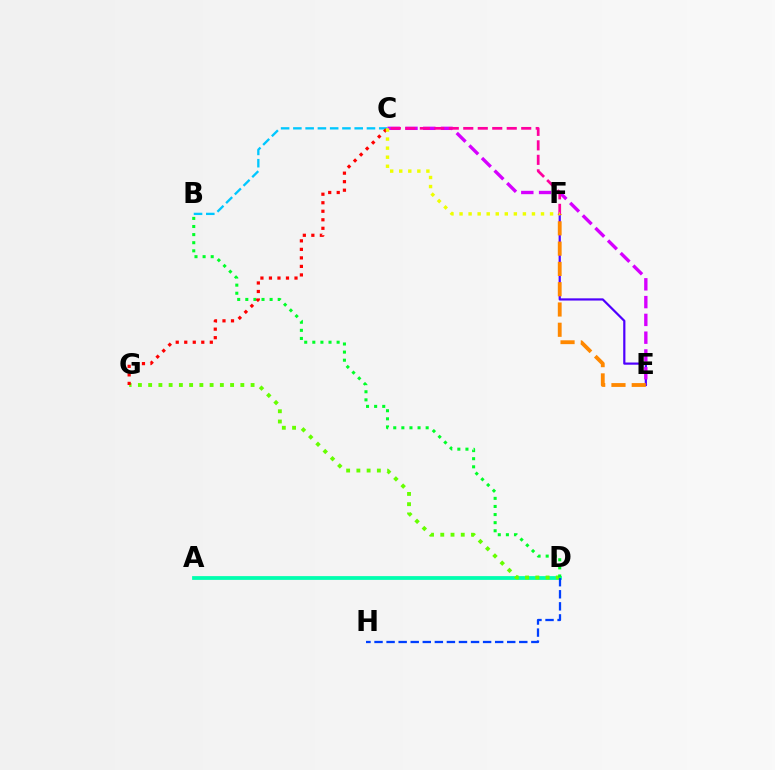{('A', 'D'): [{'color': '#00ffaf', 'line_style': 'solid', 'thickness': 2.72}], ('B', 'C'): [{'color': '#00c7ff', 'line_style': 'dashed', 'thickness': 1.67}], ('D', 'G'): [{'color': '#66ff00', 'line_style': 'dotted', 'thickness': 2.78}], ('E', 'F'): [{'color': '#4f00ff', 'line_style': 'solid', 'thickness': 1.59}, {'color': '#ff8800', 'line_style': 'dashed', 'thickness': 2.76}], ('D', 'H'): [{'color': '#003fff', 'line_style': 'dashed', 'thickness': 1.64}], ('B', 'D'): [{'color': '#00ff27', 'line_style': 'dotted', 'thickness': 2.2}], ('C', 'E'): [{'color': '#d600ff', 'line_style': 'dashed', 'thickness': 2.42}], ('C', 'G'): [{'color': '#ff0000', 'line_style': 'dotted', 'thickness': 2.31}], ('C', 'F'): [{'color': '#ff00a0', 'line_style': 'dashed', 'thickness': 1.97}, {'color': '#eeff00', 'line_style': 'dotted', 'thickness': 2.46}]}